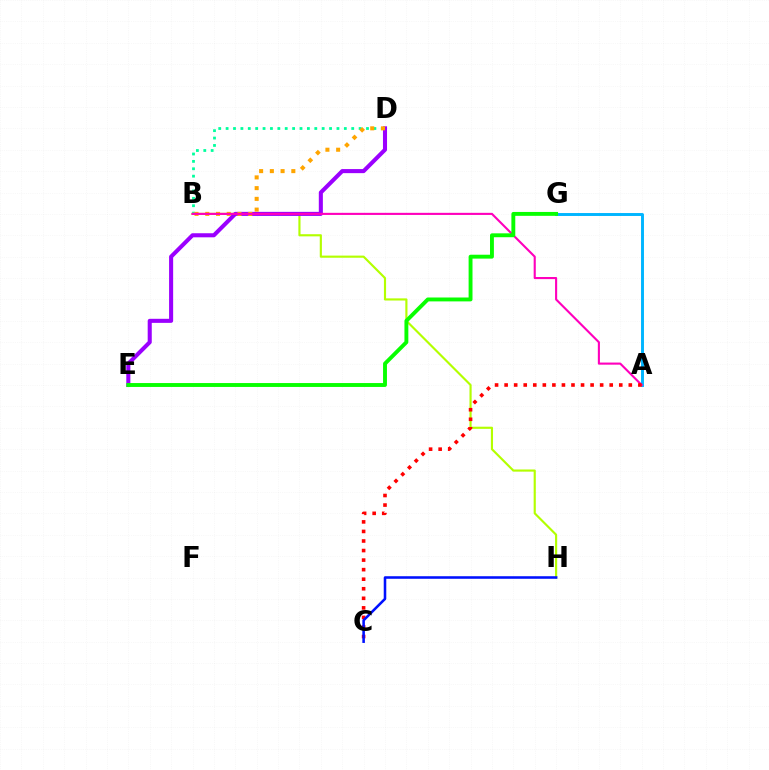{('B', 'D'): [{'color': '#00ff9d', 'line_style': 'dotted', 'thickness': 2.01}, {'color': '#ffa500', 'line_style': 'dotted', 'thickness': 2.92}], ('B', 'H'): [{'color': '#b3ff00', 'line_style': 'solid', 'thickness': 1.55}], ('D', 'E'): [{'color': '#9b00ff', 'line_style': 'solid', 'thickness': 2.93}], ('A', 'G'): [{'color': '#00b5ff', 'line_style': 'solid', 'thickness': 2.11}], ('A', 'B'): [{'color': '#ff00bd', 'line_style': 'solid', 'thickness': 1.52}], ('A', 'C'): [{'color': '#ff0000', 'line_style': 'dotted', 'thickness': 2.6}], ('E', 'G'): [{'color': '#08ff00', 'line_style': 'solid', 'thickness': 2.8}], ('C', 'H'): [{'color': '#0010ff', 'line_style': 'solid', 'thickness': 1.84}]}